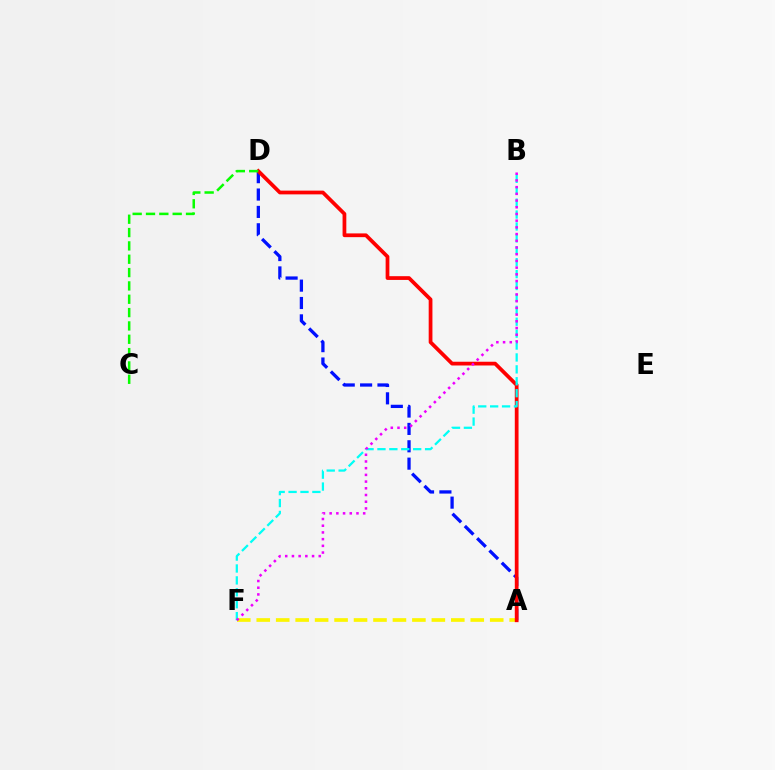{('A', 'D'): [{'color': '#0010ff', 'line_style': 'dashed', 'thickness': 2.36}, {'color': '#ff0000', 'line_style': 'solid', 'thickness': 2.7}], ('A', 'F'): [{'color': '#fcf500', 'line_style': 'dashed', 'thickness': 2.64}], ('B', 'F'): [{'color': '#00fff6', 'line_style': 'dashed', 'thickness': 1.62}, {'color': '#ee00ff', 'line_style': 'dotted', 'thickness': 1.82}], ('C', 'D'): [{'color': '#08ff00', 'line_style': 'dashed', 'thickness': 1.81}]}